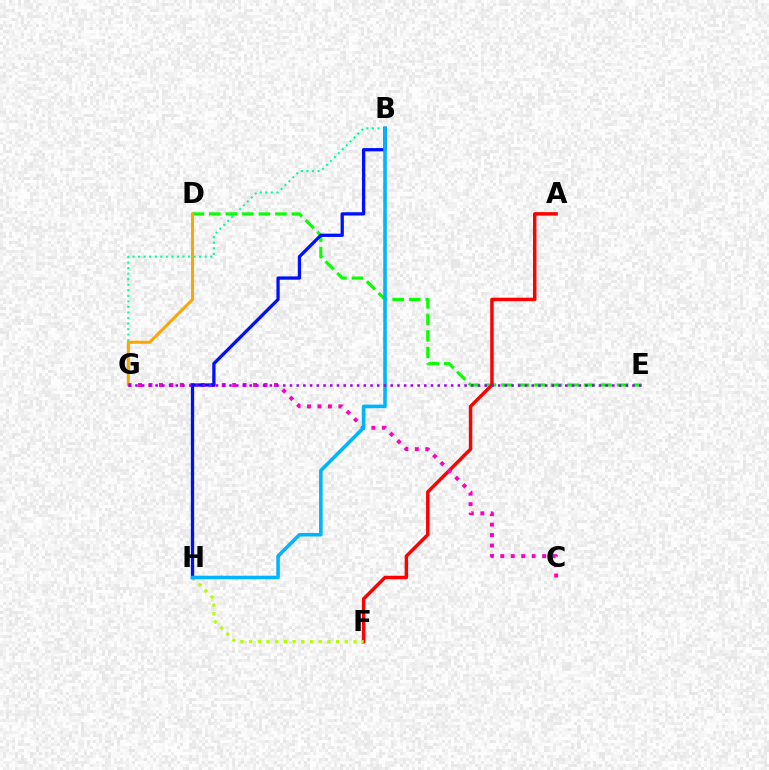{('B', 'G'): [{'color': '#00ff9d', 'line_style': 'dotted', 'thickness': 1.51}], ('D', 'E'): [{'color': '#08ff00', 'line_style': 'dashed', 'thickness': 2.24}], ('A', 'F'): [{'color': '#ff0000', 'line_style': 'solid', 'thickness': 2.5}], ('D', 'G'): [{'color': '#ffa500', 'line_style': 'solid', 'thickness': 2.17}], ('C', 'G'): [{'color': '#ff00bd', 'line_style': 'dotted', 'thickness': 2.84}], ('F', 'H'): [{'color': '#b3ff00', 'line_style': 'dotted', 'thickness': 2.36}], ('B', 'H'): [{'color': '#0010ff', 'line_style': 'solid', 'thickness': 2.35}, {'color': '#00b5ff', 'line_style': 'solid', 'thickness': 2.58}], ('E', 'G'): [{'color': '#9b00ff', 'line_style': 'dotted', 'thickness': 1.82}]}